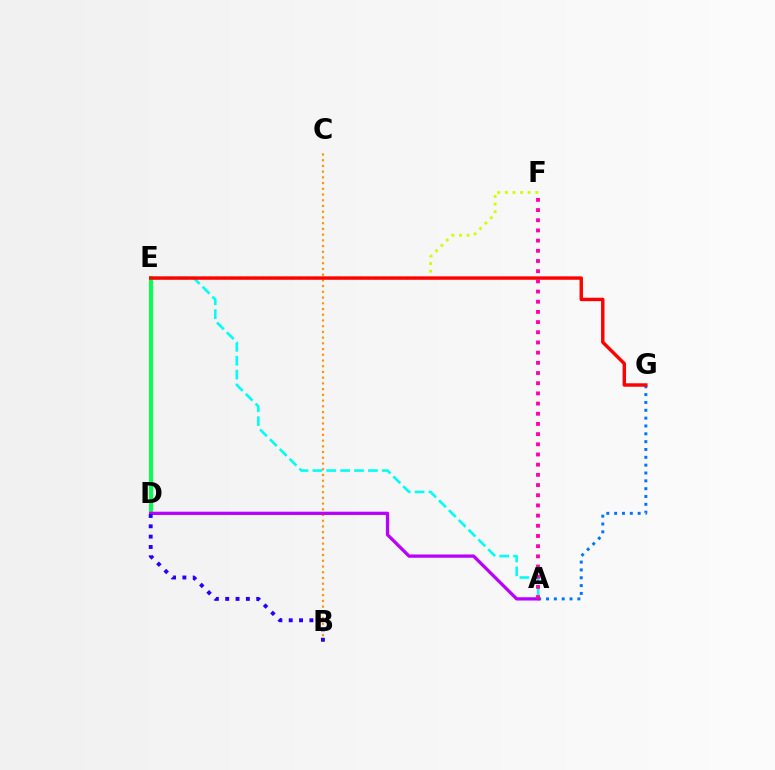{('B', 'C'): [{'color': '#ff9400', 'line_style': 'dotted', 'thickness': 1.55}], ('A', 'E'): [{'color': '#00fff6', 'line_style': 'dashed', 'thickness': 1.89}], ('E', 'F'): [{'color': '#d1ff00', 'line_style': 'dotted', 'thickness': 2.07}], ('A', 'G'): [{'color': '#0074ff', 'line_style': 'dotted', 'thickness': 2.13}], ('D', 'E'): [{'color': '#3dff00', 'line_style': 'solid', 'thickness': 2.96}, {'color': '#00ff5c', 'line_style': 'solid', 'thickness': 2.55}], ('E', 'G'): [{'color': '#ff0000', 'line_style': 'solid', 'thickness': 2.46}], ('A', 'D'): [{'color': '#b900ff', 'line_style': 'solid', 'thickness': 2.35}], ('B', 'D'): [{'color': '#2500ff', 'line_style': 'dotted', 'thickness': 2.81}], ('A', 'F'): [{'color': '#ff00ac', 'line_style': 'dotted', 'thickness': 2.77}]}